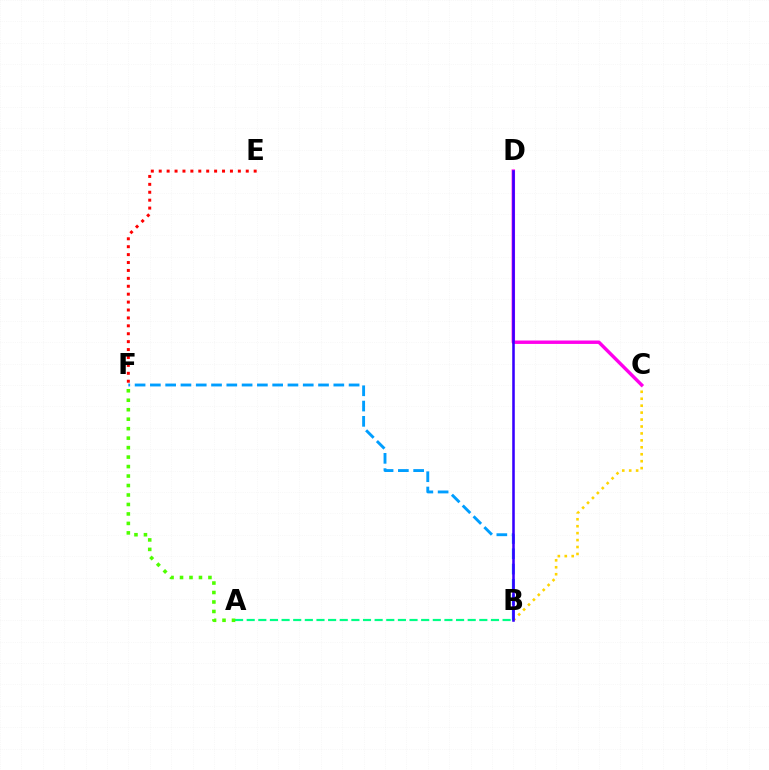{('B', 'C'): [{'color': '#ffd500', 'line_style': 'dotted', 'thickness': 1.89}], ('B', 'F'): [{'color': '#009eff', 'line_style': 'dashed', 'thickness': 2.08}], ('A', 'B'): [{'color': '#00ff86', 'line_style': 'dashed', 'thickness': 1.58}], ('C', 'D'): [{'color': '#ff00ed', 'line_style': 'solid', 'thickness': 2.46}], ('B', 'D'): [{'color': '#3700ff', 'line_style': 'solid', 'thickness': 1.85}], ('A', 'F'): [{'color': '#4fff00', 'line_style': 'dotted', 'thickness': 2.57}], ('E', 'F'): [{'color': '#ff0000', 'line_style': 'dotted', 'thickness': 2.15}]}